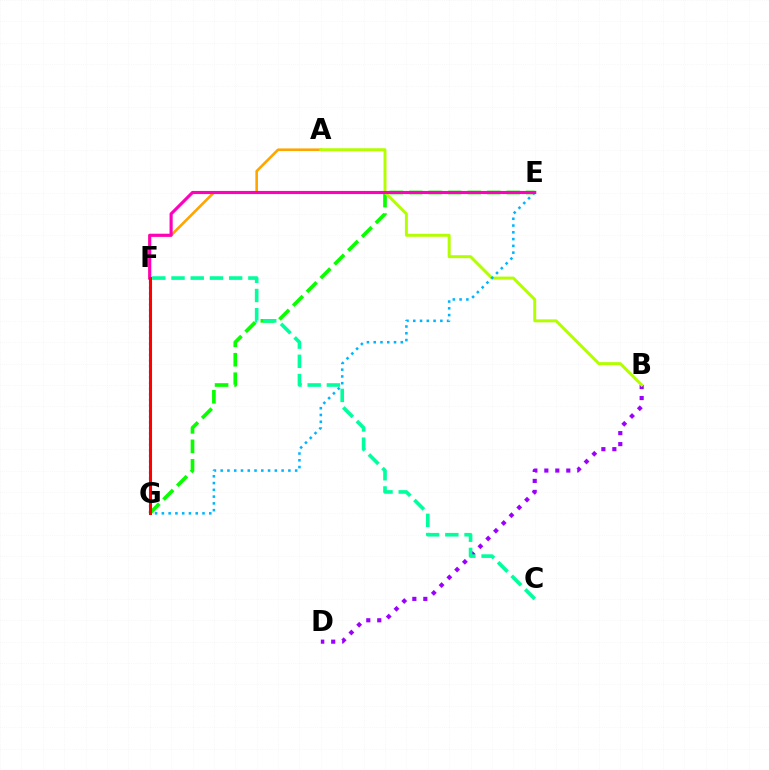{('E', 'G'): [{'color': '#08ff00', 'line_style': 'dashed', 'thickness': 2.65}, {'color': '#00b5ff', 'line_style': 'dotted', 'thickness': 1.84}], ('B', 'D'): [{'color': '#9b00ff', 'line_style': 'dotted', 'thickness': 2.98}], ('A', 'F'): [{'color': '#ffa500', 'line_style': 'solid', 'thickness': 1.88}], ('A', 'B'): [{'color': '#b3ff00', 'line_style': 'solid', 'thickness': 2.13}], ('C', 'F'): [{'color': '#00ff9d', 'line_style': 'dashed', 'thickness': 2.61}], ('E', 'F'): [{'color': '#ff00bd', 'line_style': 'solid', 'thickness': 2.25}], ('F', 'G'): [{'color': '#0010ff', 'line_style': 'dotted', 'thickness': 1.52}, {'color': '#ff0000', 'line_style': 'solid', 'thickness': 2.2}]}